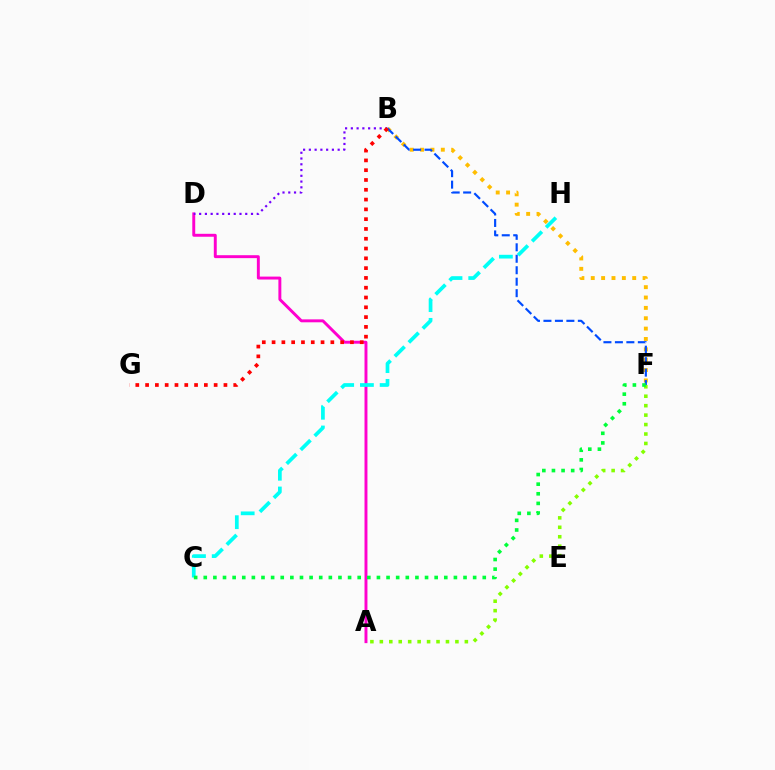{('A', 'F'): [{'color': '#84ff00', 'line_style': 'dotted', 'thickness': 2.57}], ('A', 'D'): [{'color': '#ff00cf', 'line_style': 'solid', 'thickness': 2.11}], ('B', 'D'): [{'color': '#7200ff', 'line_style': 'dotted', 'thickness': 1.57}], ('B', 'F'): [{'color': '#ffbd00', 'line_style': 'dotted', 'thickness': 2.82}, {'color': '#004bff', 'line_style': 'dashed', 'thickness': 1.56}], ('C', 'H'): [{'color': '#00fff6', 'line_style': 'dashed', 'thickness': 2.68}], ('C', 'F'): [{'color': '#00ff39', 'line_style': 'dotted', 'thickness': 2.61}], ('B', 'G'): [{'color': '#ff0000', 'line_style': 'dotted', 'thickness': 2.66}]}